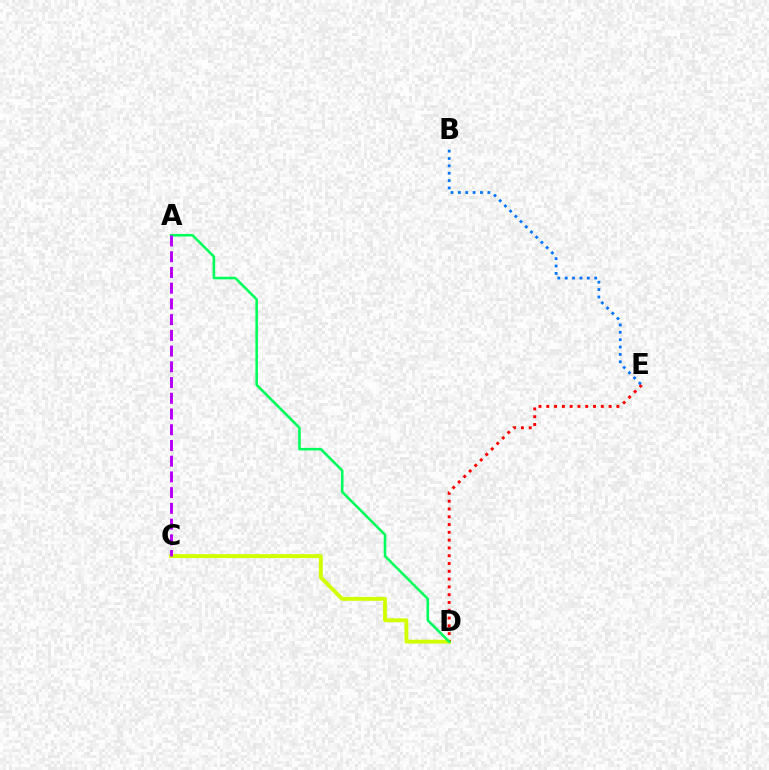{('C', 'D'): [{'color': '#d1ff00', 'line_style': 'solid', 'thickness': 2.79}], ('D', 'E'): [{'color': '#ff0000', 'line_style': 'dotted', 'thickness': 2.12}], ('A', 'D'): [{'color': '#00ff5c', 'line_style': 'solid', 'thickness': 1.86}], ('B', 'E'): [{'color': '#0074ff', 'line_style': 'dotted', 'thickness': 2.0}], ('A', 'C'): [{'color': '#b900ff', 'line_style': 'dashed', 'thickness': 2.14}]}